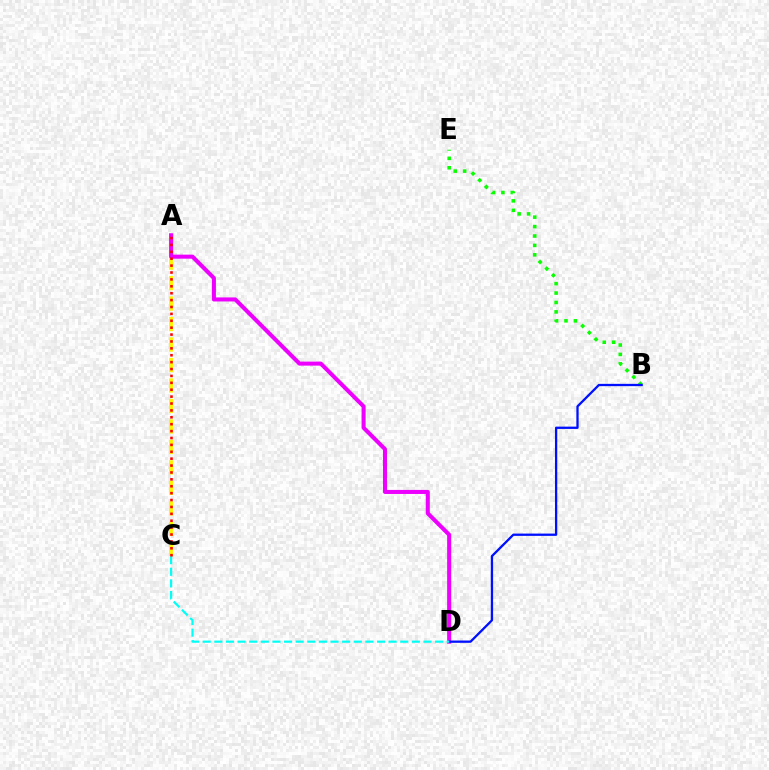{('A', 'C'): [{'color': '#fcf500', 'line_style': 'dashed', 'thickness': 2.78}, {'color': '#ff0000', 'line_style': 'dotted', 'thickness': 1.87}], ('A', 'D'): [{'color': '#ee00ff', 'line_style': 'solid', 'thickness': 2.92}], ('B', 'E'): [{'color': '#08ff00', 'line_style': 'dotted', 'thickness': 2.56}], ('B', 'D'): [{'color': '#0010ff', 'line_style': 'solid', 'thickness': 1.65}], ('C', 'D'): [{'color': '#00fff6', 'line_style': 'dashed', 'thickness': 1.58}]}